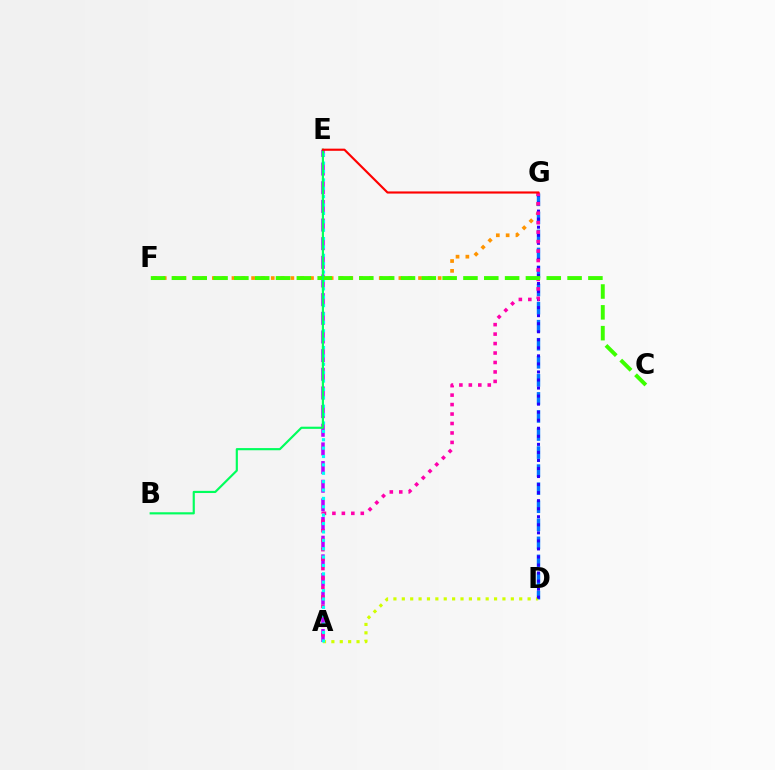{('F', 'G'): [{'color': '#ff9400', 'line_style': 'dotted', 'thickness': 2.67}], ('D', 'G'): [{'color': '#0074ff', 'line_style': 'dashed', 'thickness': 2.45}, {'color': '#2500ff', 'line_style': 'dotted', 'thickness': 2.19}], ('A', 'D'): [{'color': '#d1ff00', 'line_style': 'dotted', 'thickness': 2.28}], ('A', 'E'): [{'color': '#b900ff', 'line_style': 'dashed', 'thickness': 2.53}, {'color': '#00fff6', 'line_style': 'dotted', 'thickness': 2.28}], ('A', 'G'): [{'color': '#ff00ac', 'line_style': 'dotted', 'thickness': 2.57}], ('C', 'F'): [{'color': '#3dff00', 'line_style': 'dashed', 'thickness': 2.83}], ('B', 'E'): [{'color': '#00ff5c', 'line_style': 'solid', 'thickness': 1.56}], ('E', 'G'): [{'color': '#ff0000', 'line_style': 'solid', 'thickness': 1.55}]}